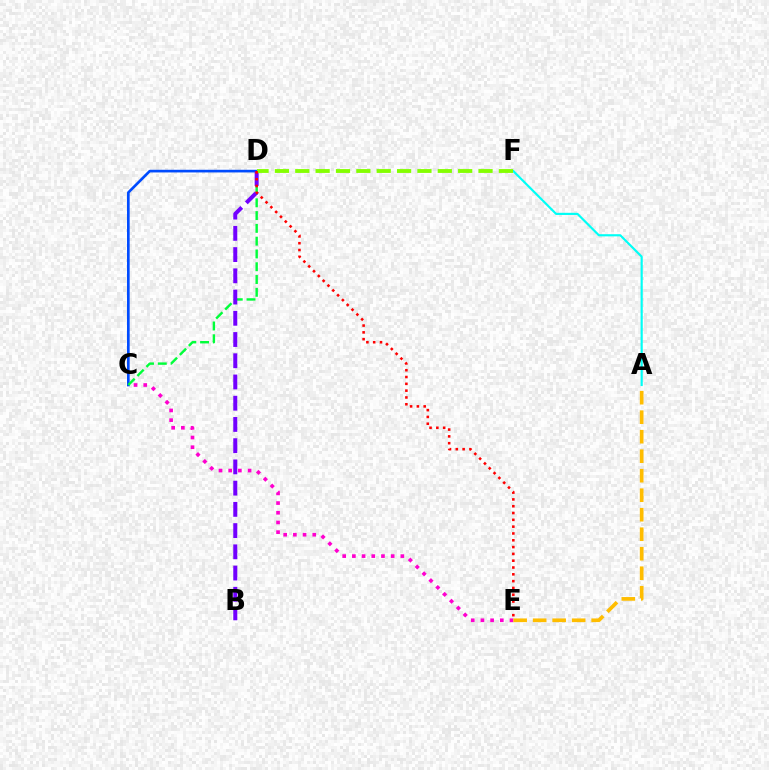{('C', 'D'): [{'color': '#004bff', 'line_style': 'solid', 'thickness': 1.92}, {'color': '#00ff39', 'line_style': 'dashed', 'thickness': 1.74}], ('C', 'E'): [{'color': '#ff00cf', 'line_style': 'dotted', 'thickness': 2.63}], ('A', 'F'): [{'color': '#00fff6', 'line_style': 'solid', 'thickness': 1.56}], ('B', 'D'): [{'color': '#7200ff', 'line_style': 'dashed', 'thickness': 2.88}], ('A', 'E'): [{'color': '#ffbd00', 'line_style': 'dashed', 'thickness': 2.65}], ('D', 'F'): [{'color': '#84ff00', 'line_style': 'dashed', 'thickness': 2.77}], ('D', 'E'): [{'color': '#ff0000', 'line_style': 'dotted', 'thickness': 1.85}]}